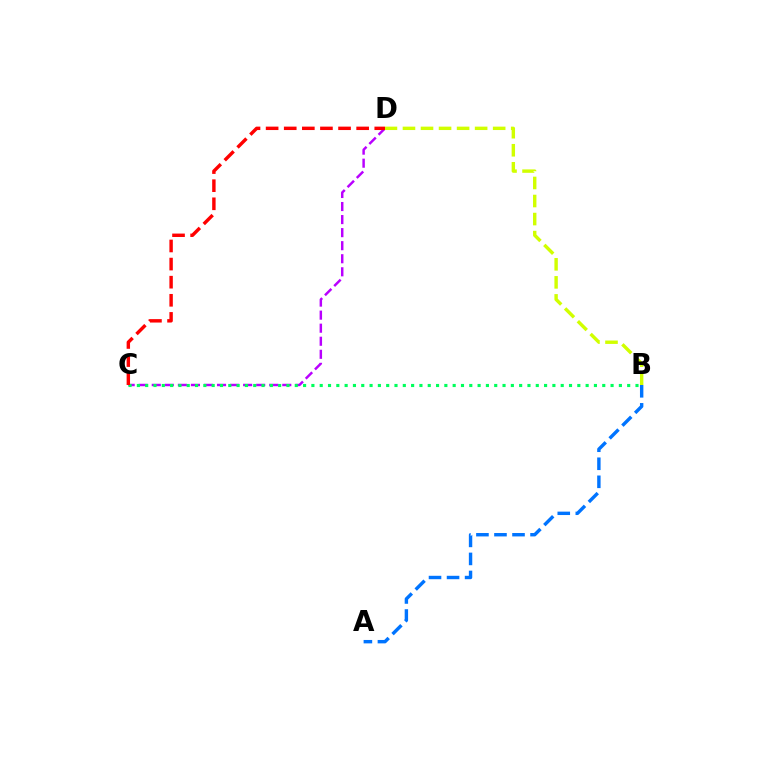{('C', 'D'): [{'color': '#b900ff', 'line_style': 'dashed', 'thickness': 1.77}, {'color': '#ff0000', 'line_style': 'dashed', 'thickness': 2.46}], ('A', 'B'): [{'color': '#0074ff', 'line_style': 'dashed', 'thickness': 2.45}], ('B', 'C'): [{'color': '#00ff5c', 'line_style': 'dotted', 'thickness': 2.26}], ('B', 'D'): [{'color': '#d1ff00', 'line_style': 'dashed', 'thickness': 2.45}]}